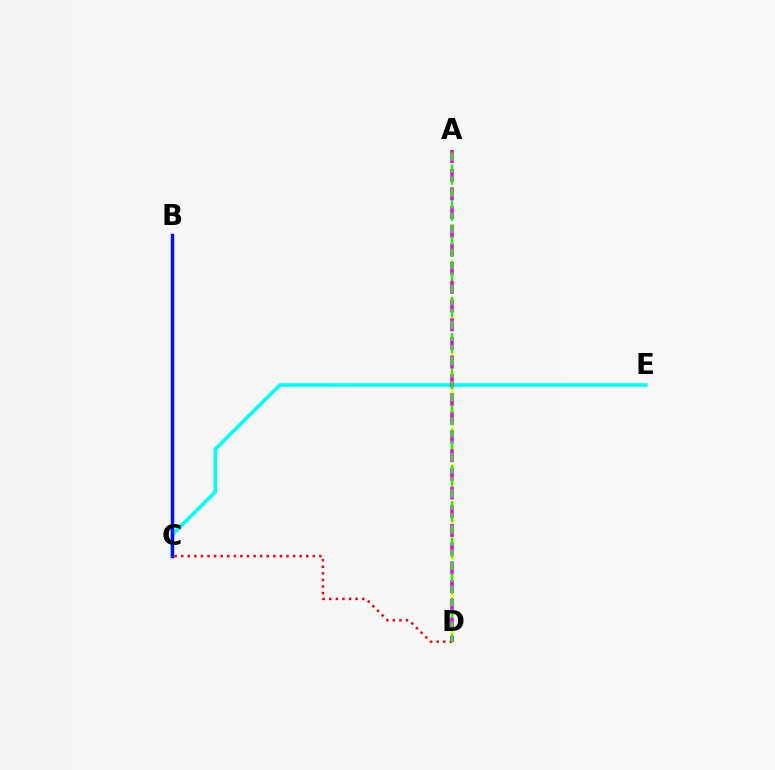{('C', 'E'): [{'color': '#00fff6', 'line_style': 'solid', 'thickness': 2.58}], ('A', 'D'): [{'color': '#fcf500', 'line_style': 'dotted', 'thickness': 2.51}, {'color': '#ee00ff', 'line_style': 'dashed', 'thickness': 2.54}, {'color': '#08ff00', 'line_style': 'dashed', 'thickness': 1.63}], ('B', 'C'): [{'color': '#0010ff', 'line_style': 'solid', 'thickness': 2.48}], ('C', 'D'): [{'color': '#ff0000', 'line_style': 'dotted', 'thickness': 1.79}]}